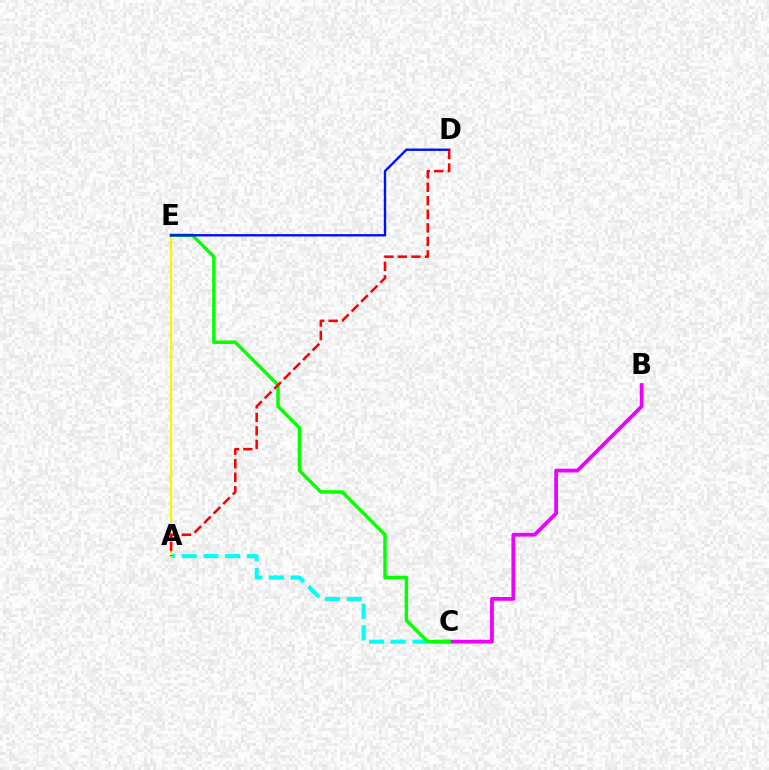{('B', 'C'): [{'color': '#ee00ff', 'line_style': 'solid', 'thickness': 2.71}], ('A', 'C'): [{'color': '#00fff6', 'line_style': 'dashed', 'thickness': 2.95}], ('A', 'E'): [{'color': '#fcf500', 'line_style': 'solid', 'thickness': 1.62}], ('C', 'E'): [{'color': '#08ff00', 'line_style': 'solid', 'thickness': 2.5}], ('D', 'E'): [{'color': '#0010ff', 'line_style': 'solid', 'thickness': 1.7}], ('A', 'D'): [{'color': '#ff0000', 'line_style': 'dashed', 'thickness': 1.84}]}